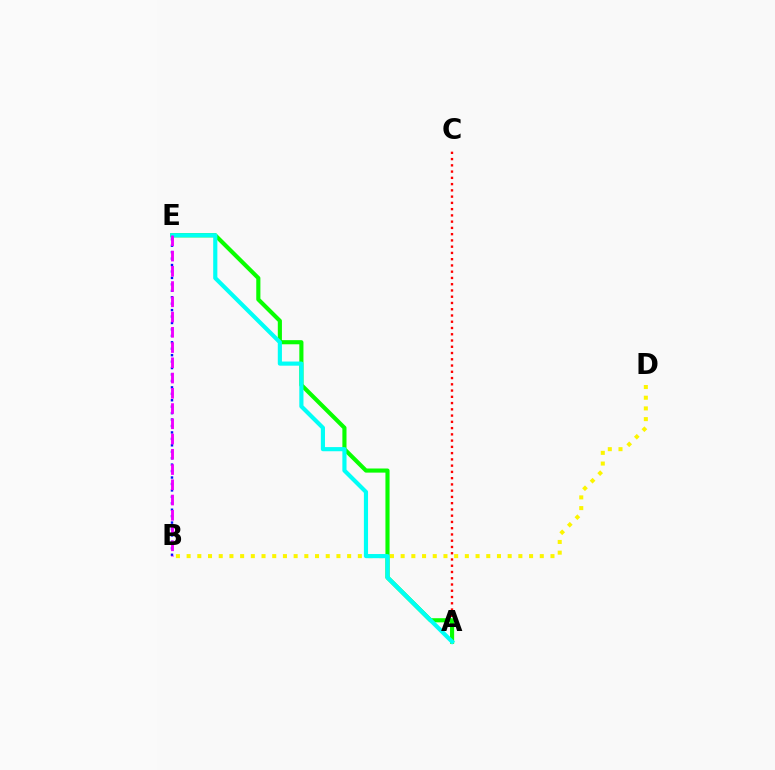{('A', 'C'): [{'color': '#ff0000', 'line_style': 'dotted', 'thickness': 1.7}], ('B', 'E'): [{'color': '#0010ff', 'line_style': 'dotted', 'thickness': 1.75}, {'color': '#ee00ff', 'line_style': 'dashed', 'thickness': 2.07}], ('B', 'D'): [{'color': '#fcf500', 'line_style': 'dotted', 'thickness': 2.91}], ('A', 'E'): [{'color': '#08ff00', 'line_style': 'solid', 'thickness': 2.97}, {'color': '#00fff6', 'line_style': 'solid', 'thickness': 2.99}]}